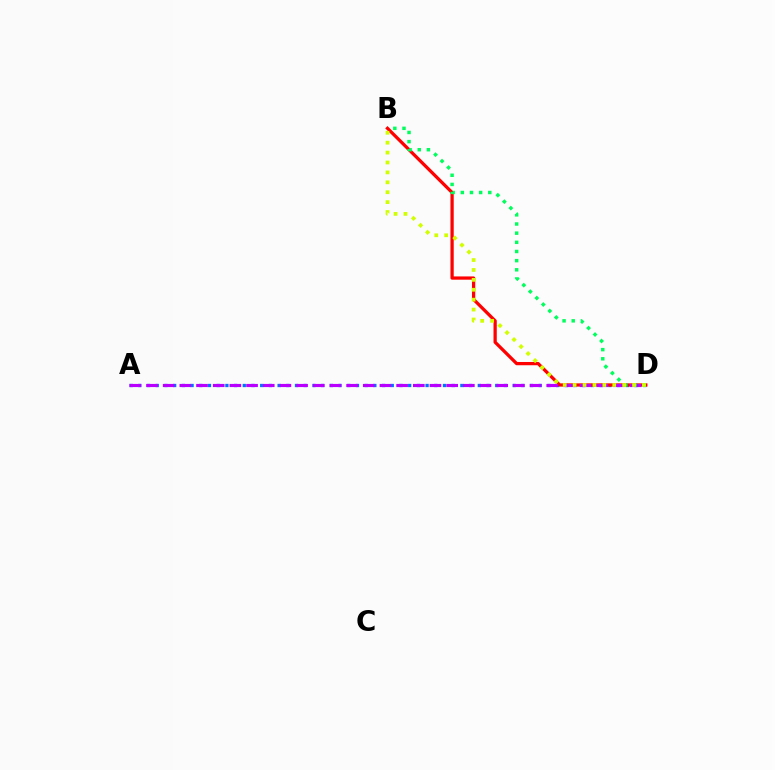{('A', 'D'): [{'color': '#0074ff', 'line_style': 'dotted', 'thickness': 2.36}, {'color': '#b900ff', 'line_style': 'dashed', 'thickness': 2.27}], ('B', 'D'): [{'color': '#ff0000', 'line_style': 'solid', 'thickness': 2.34}, {'color': '#00ff5c', 'line_style': 'dotted', 'thickness': 2.49}, {'color': '#d1ff00', 'line_style': 'dotted', 'thickness': 2.69}]}